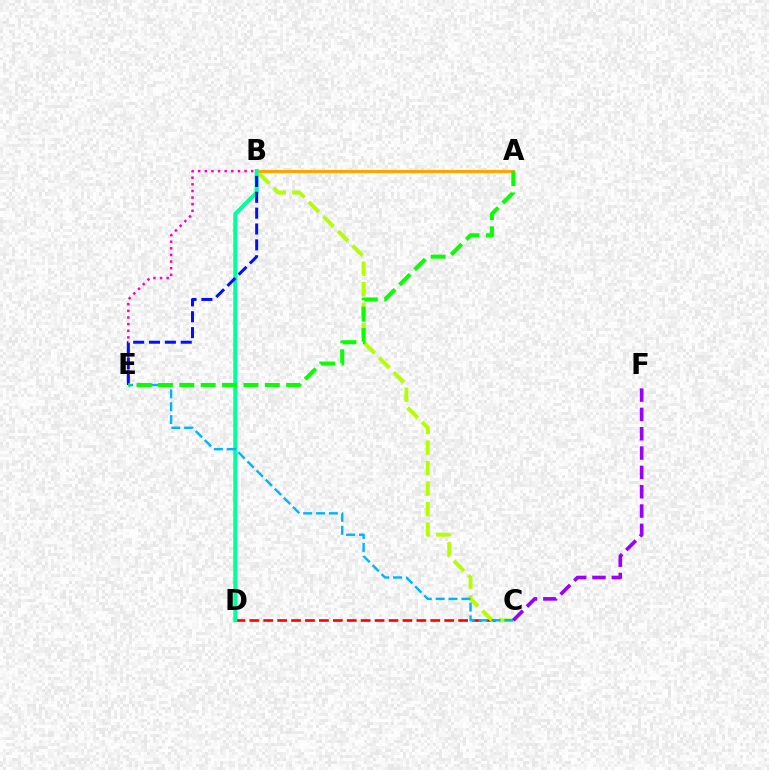{('C', 'D'): [{'color': '#ff0000', 'line_style': 'dashed', 'thickness': 1.89}], ('B', 'E'): [{'color': '#ff00bd', 'line_style': 'dotted', 'thickness': 1.8}, {'color': '#0010ff', 'line_style': 'dashed', 'thickness': 2.15}], ('B', 'C'): [{'color': '#b3ff00', 'line_style': 'dashed', 'thickness': 2.79}], ('A', 'B'): [{'color': '#ffa500', 'line_style': 'solid', 'thickness': 2.22}], ('B', 'D'): [{'color': '#00ff9d', 'line_style': 'solid', 'thickness': 2.88}], ('C', 'E'): [{'color': '#00b5ff', 'line_style': 'dashed', 'thickness': 1.75}], ('A', 'E'): [{'color': '#08ff00', 'line_style': 'dashed', 'thickness': 2.9}], ('C', 'F'): [{'color': '#9b00ff', 'line_style': 'dashed', 'thickness': 2.63}]}